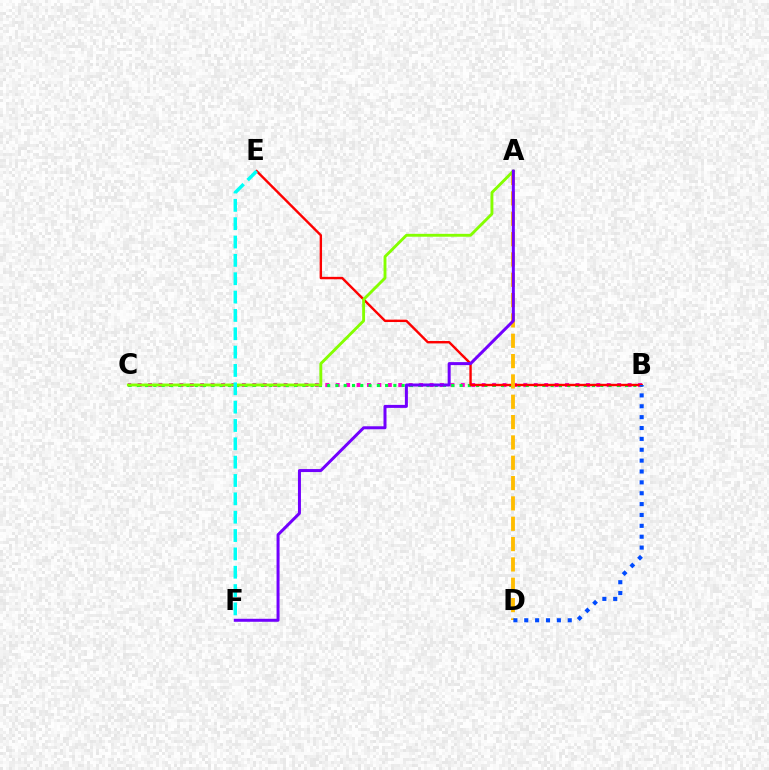{('B', 'C'): [{'color': '#ff00cf', 'line_style': 'dotted', 'thickness': 2.83}, {'color': '#00ff39', 'line_style': 'dotted', 'thickness': 2.25}], ('B', 'E'): [{'color': '#ff0000', 'line_style': 'solid', 'thickness': 1.73}], ('A', 'D'): [{'color': '#ffbd00', 'line_style': 'dashed', 'thickness': 2.76}], ('A', 'C'): [{'color': '#84ff00', 'line_style': 'solid', 'thickness': 2.07}], ('A', 'F'): [{'color': '#7200ff', 'line_style': 'solid', 'thickness': 2.16}], ('B', 'D'): [{'color': '#004bff', 'line_style': 'dotted', 'thickness': 2.95}], ('E', 'F'): [{'color': '#00fff6', 'line_style': 'dashed', 'thickness': 2.49}]}